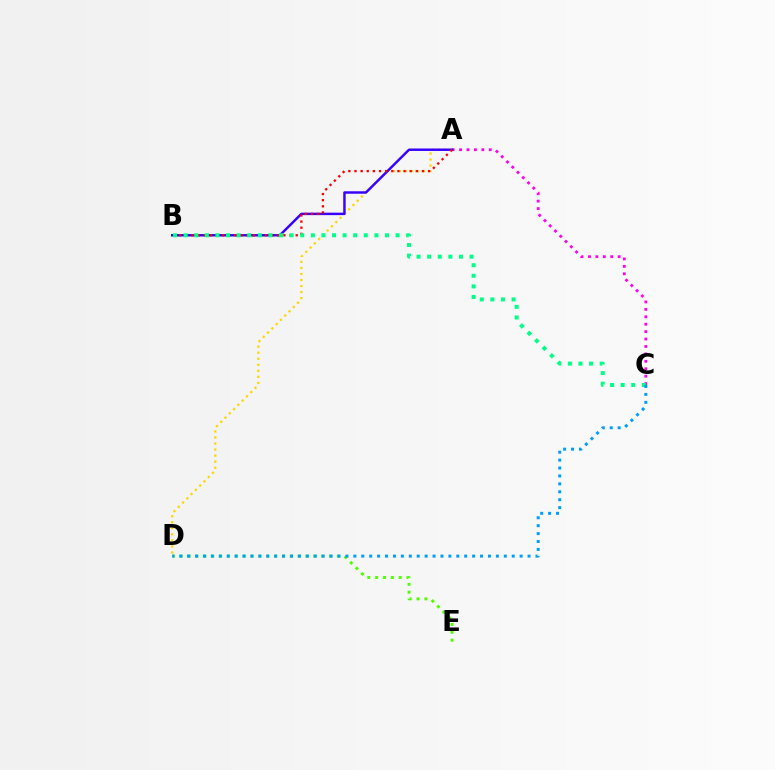{('A', 'C'): [{'color': '#ff00ed', 'line_style': 'dotted', 'thickness': 2.02}], ('A', 'D'): [{'color': '#ffd500', 'line_style': 'dotted', 'thickness': 1.64}], ('A', 'B'): [{'color': '#3700ff', 'line_style': 'solid', 'thickness': 1.77}, {'color': '#ff0000', 'line_style': 'dotted', 'thickness': 1.67}], ('D', 'E'): [{'color': '#4fff00', 'line_style': 'dotted', 'thickness': 2.13}], ('B', 'C'): [{'color': '#00ff86', 'line_style': 'dotted', 'thickness': 2.88}], ('C', 'D'): [{'color': '#009eff', 'line_style': 'dotted', 'thickness': 2.15}]}